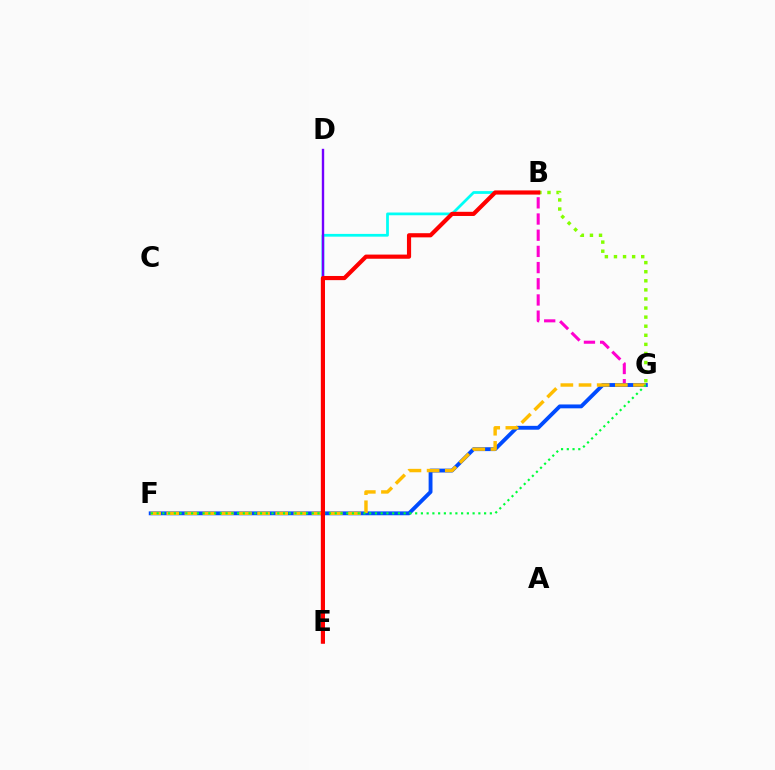{('B', 'E'): [{'color': '#00fff6', 'line_style': 'solid', 'thickness': 1.98}, {'color': '#ff0000', 'line_style': 'solid', 'thickness': 3.0}], ('D', 'E'): [{'color': '#7200ff', 'line_style': 'solid', 'thickness': 1.71}], ('B', 'G'): [{'color': '#84ff00', 'line_style': 'dotted', 'thickness': 2.47}, {'color': '#ff00cf', 'line_style': 'dashed', 'thickness': 2.2}], ('F', 'G'): [{'color': '#004bff', 'line_style': 'solid', 'thickness': 2.78}, {'color': '#ffbd00', 'line_style': 'dashed', 'thickness': 2.47}, {'color': '#00ff39', 'line_style': 'dotted', 'thickness': 1.56}]}